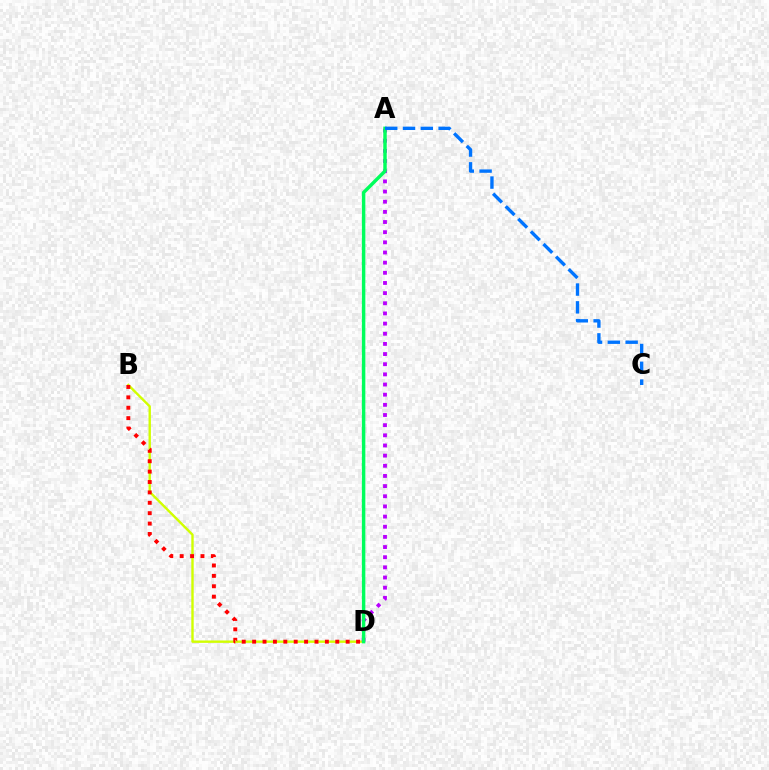{('B', 'D'): [{'color': '#d1ff00', 'line_style': 'solid', 'thickness': 1.72}, {'color': '#ff0000', 'line_style': 'dotted', 'thickness': 2.82}], ('A', 'D'): [{'color': '#b900ff', 'line_style': 'dotted', 'thickness': 2.76}, {'color': '#00ff5c', 'line_style': 'solid', 'thickness': 2.48}], ('A', 'C'): [{'color': '#0074ff', 'line_style': 'dashed', 'thickness': 2.42}]}